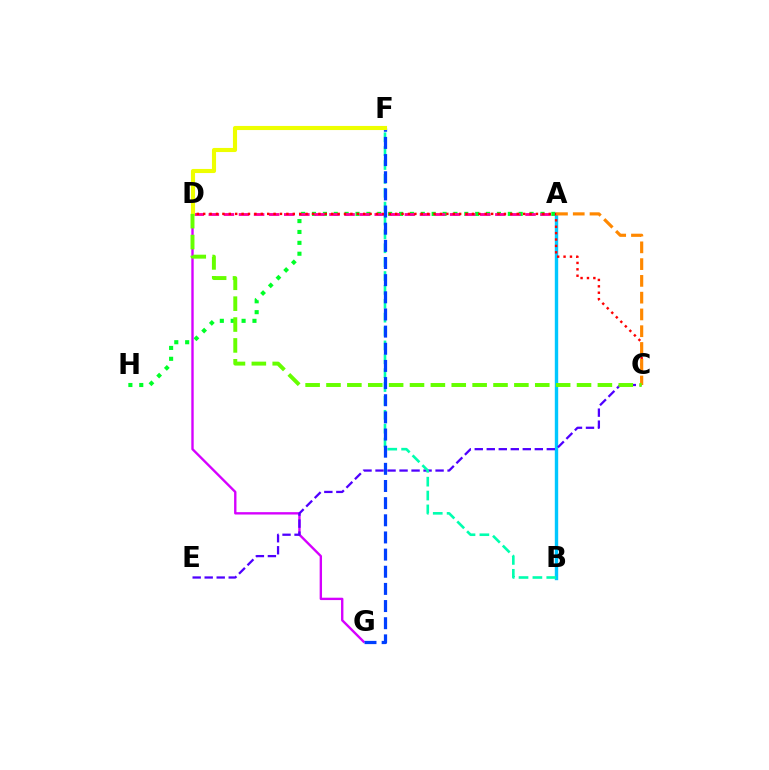{('A', 'H'): [{'color': '#00ff27', 'line_style': 'dotted', 'thickness': 2.96}], ('A', 'B'): [{'color': '#00c7ff', 'line_style': 'solid', 'thickness': 2.44}], ('D', 'G'): [{'color': '#d600ff', 'line_style': 'solid', 'thickness': 1.71}], ('C', 'E'): [{'color': '#4f00ff', 'line_style': 'dashed', 'thickness': 1.63}], ('A', 'D'): [{'color': '#ff00a0', 'line_style': 'dashed', 'thickness': 2.05}], ('B', 'F'): [{'color': '#00ffaf', 'line_style': 'dashed', 'thickness': 1.89}], ('C', 'D'): [{'color': '#ff0000', 'line_style': 'dotted', 'thickness': 1.74}, {'color': '#66ff00', 'line_style': 'dashed', 'thickness': 2.84}], ('F', 'G'): [{'color': '#003fff', 'line_style': 'dashed', 'thickness': 2.33}], ('A', 'C'): [{'color': '#ff8800', 'line_style': 'dashed', 'thickness': 2.28}], ('D', 'F'): [{'color': '#eeff00', 'line_style': 'solid', 'thickness': 2.96}]}